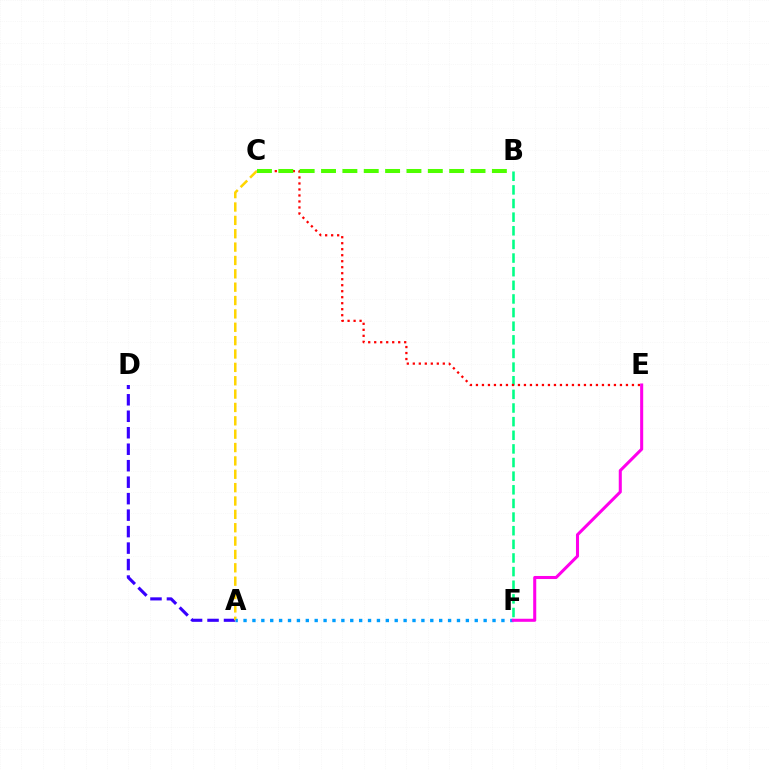{('B', 'F'): [{'color': '#00ff86', 'line_style': 'dashed', 'thickness': 1.85}], ('C', 'E'): [{'color': '#ff0000', 'line_style': 'dotted', 'thickness': 1.63}], ('A', 'D'): [{'color': '#3700ff', 'line_style': 'dashed', 'thickness': 2.24}], ('A', 'C'): [{'color': '#ffd500', 'line_style': 'dashed', 'thickness': 1.82}], ('B', 'C'): [{'color': '#4fff00', 'line_style': 'dashed', 'thickness': 2.9}], ('A', 'F'): [{'color': '#009eff', 'line_style': 'dotted', 'thickness': 2.42}], ('E', 'F'): [{'color': '#ff00ed', 'line_style': 'solid', 'thickness': 2.2}]}